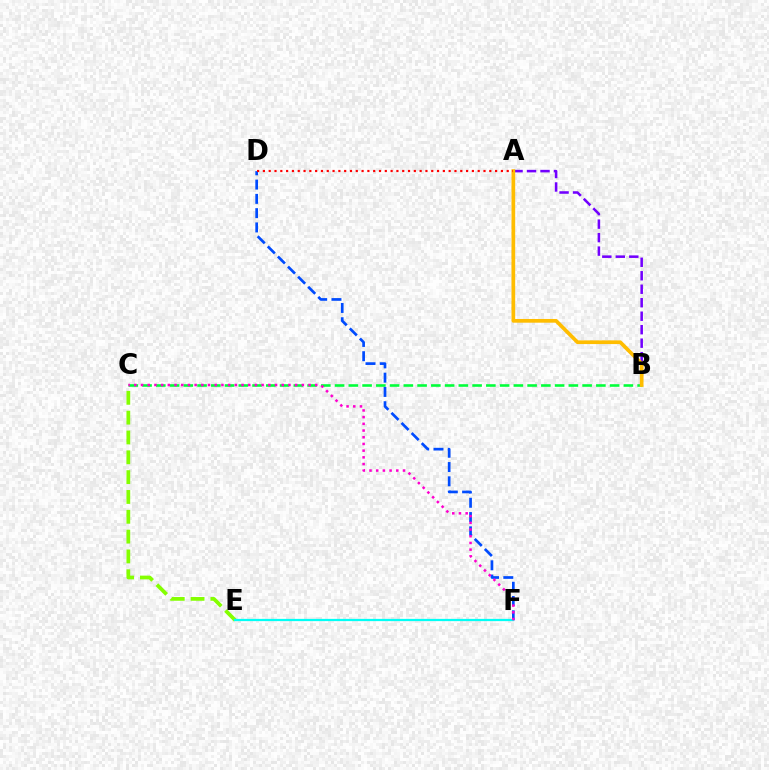{('B', 'C'): [{'color': '#00ff39', 'line_style': 'dashed', 'thickness': 1.87}], ('A', 'B'): [{'color': '#7200ff', 'line_style': 'dashed', 'thickness': 1.83}, {'color': '#ffbd00', 'line_style': 'solid', 'thickness': 2.67}], ('C', 'E'): [{'color': '#84ff00', 'line_style': 'dashed', 'thickness': 2.69}], ('D', 'F'): [{'color': '#004bff', 'line_style': 'dashed', 'thickness': 1.94}], ('A', 'D'): [{'color': '#ff0000', 'line_style': 'dotted', 'thickness': 1.58}], ('E', 'F'): [{'color': '#00fff6', 'line_style': 'solid', 'thickness': 1.62}], ('C', 'F'): [{'color': '#ff00cf', 'line_style': 'dotted', 'thickness': 1.82}]}